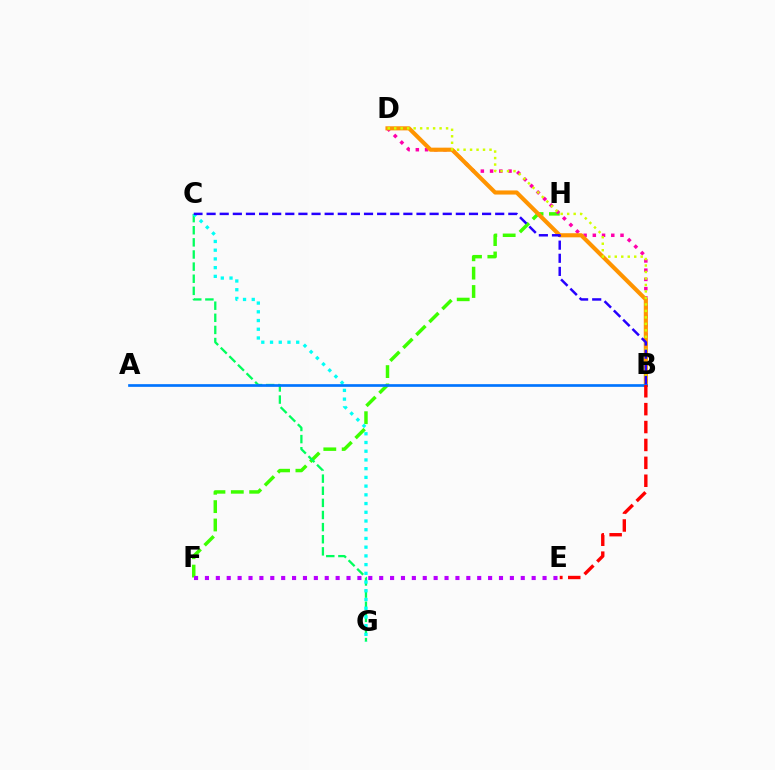{('F', 'H'): [{'color': '#3dff00', 'line_style': 'dashed', 'thickness': 2.49}], ('B', 'D'): [{'color': '#ff00ac', 'line_style': 'dotted', 'thickness': 2.51}, {'color': '#ff9400', 'line_style': 'solid', 'thickness': 2.96}, {'color': '#d1ff00', 'line_style': 'dotted', 'thickness': 1.76}], ('C', 'G'): [{'color': '#00ff5c', 'line_style': 'dashed', 'thickness': 1.65}, {'color': '#00fff6', 'line_style': 'dotted', 'thickness': 2.37}], ('B', 'C'): [{'color': '#2500ff', 'line_style': 'dashed', 'thickness': 1.78}], ('A', 'B'): [{'color': '#0074ff', 'line_style': 'solid', 'thickness': 1.94}], ('B', 'E'): [{'color': '#ff0000', 'line_style': 'dashed', 'thickness': 2.43}], ('E', 'F'): [{'color': '#b900ff', 'line_style': 'dotted', 'thickness': 2.96}]}